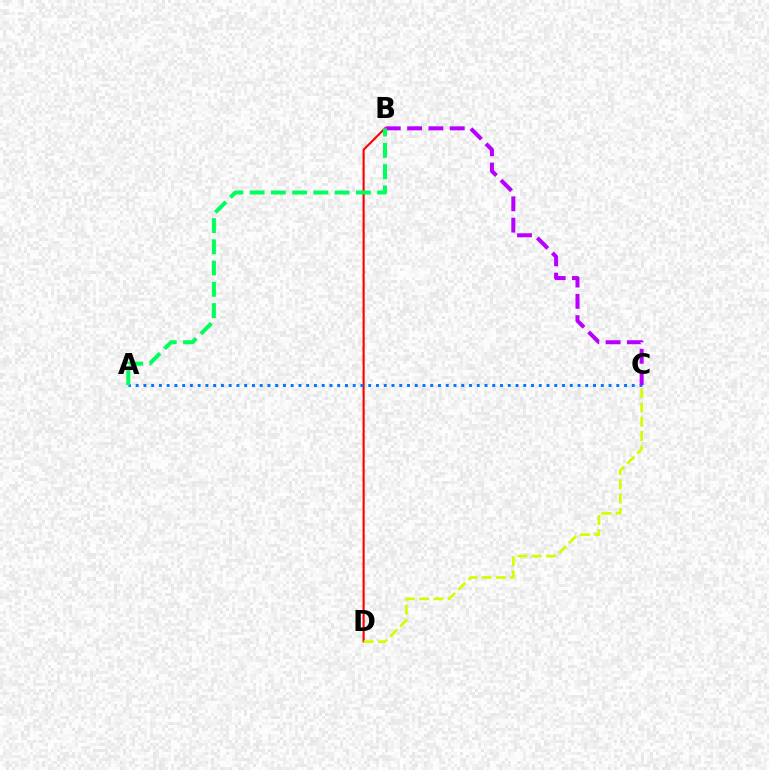{('B', 'D'): [{'color': '#ff0000', 'line_style': 'solid', 'thickness': 1.53}], ('A', 'C'): [{'color': '#0074ff', 'line_style': 'dotted', 'thickness': 2.11}], ('B', 'C'): [{'color': '#b900ff', 'line_style': 'dashed', 'thickness': 2.89}], ('C', 'D'): [{'color': '#d1ff00', 'line_style': 'dashed', 'thickness': 1.94}], ('A', 'B'): [{'color': '#00ff5c', 'line_style': 'dashed', 'thickness': 2.89}]}